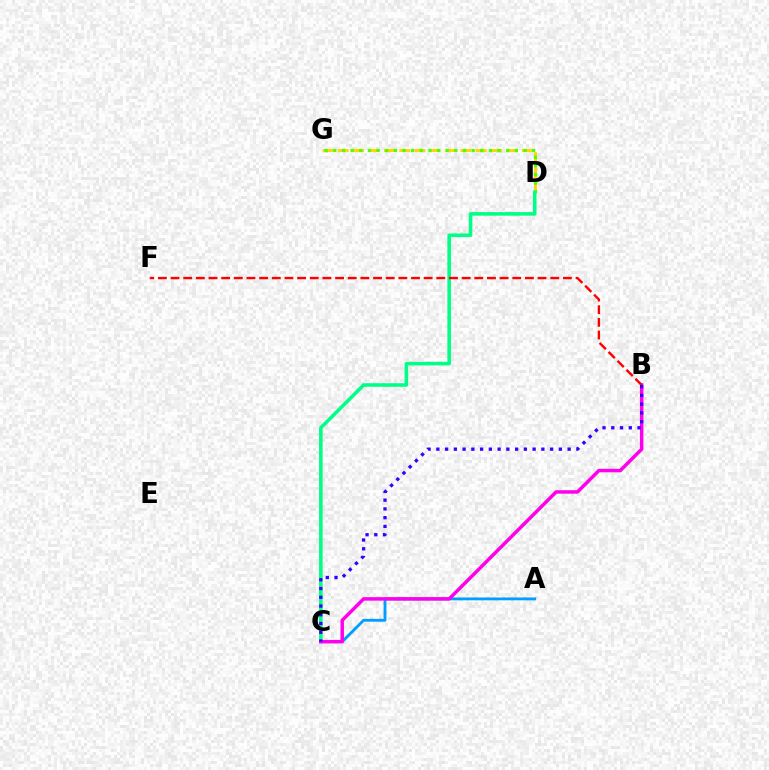{('A', 'C'): [{'color': '#009eff', 'line_style': 'solid', 'thickness': 2.04}], ('D', 'G'): [{'color': '#ffd500', 'line_style': 'dashed', 'thickness': 2.08}, {'color': '#4fff00', 'line_style': 'dotted', 'thickness': 2.35}], ('C', 'D'): [{'color': '#00ff86', 'line_style': 'solid', 'thickness': 2.58}], ('B', 'C'): [{'color': '#ff00ed', 'line_style': 'solid', 'thickness': 2.51}, {'color': '#3700ff', 'line_style': 'dotted', 'thickness': 2.38}], ('B', 'F'): [{'color': '#ff0000', 'line_style': 'dashed', 'thickness': 1.72}]}